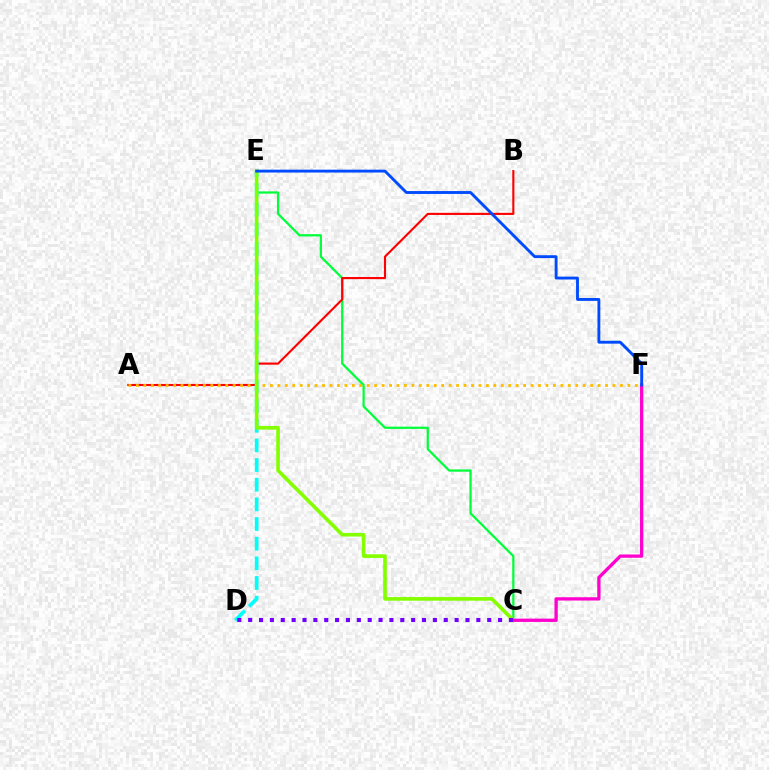{('C', 'E'): [{'color': '#00ff39', 'line_style': 'solid', 'thickness': 1.61}, {'color': '#84ff00', 'line_style': 'solid', 'thickness': 2.62}], ('A', 'B'): [{'color': '#ff0000', 'line_style': 'solid', 'thickness': 1.53}], ('D', 'E'): [{'color': '#00fff6', 'line_style': 'dashed', 'thickness': 2.67}], ('A', 'F'): [{'color': '#ffbd00', 'line_style': 'dotted', 'thickness': 2.02}], ('C', 'F'): [{'color': '#ff00cf', 'line_style': 'solid', 'thickness': 2.37}], ('C', 'D'): [{'color': '#7200ff', 'line_style': 'dotted', 'thickness': 2.95}], ('E', 'F'): [{'color': '#004bff', 'line_style': 'solid', 'thickness': 2.07}]}